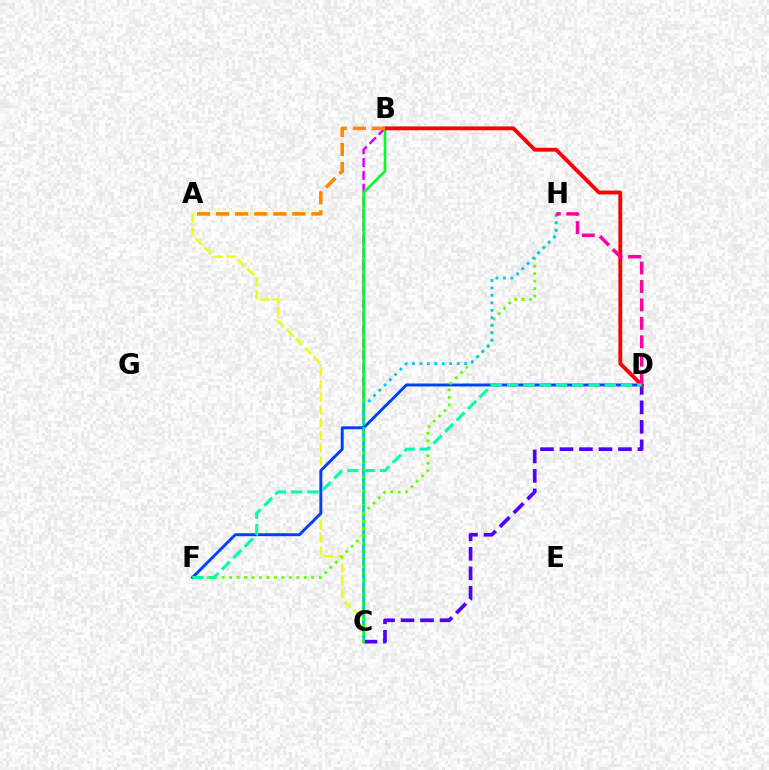{('B', 'C'): [{'color': '#d600ff', 'line_style': 'dashed', 'thickness': 1.75}, {'color': '#00ff27', 'line_style': 'solid', 'thickness': 1.86}], ('A', 'C'): [{'color': '#eeff00', 'line_style': 'dashed', 'thickness': 1.74}], ('C', 'D'): [{'color': '#4f00ff', 'line_style': 'dashed', 'thickness': 2.65}], ('D', 'F'): [{'color': '#003fff', 'line_style': 'solid', 'thickness': 2.1}, {'color': '#00ffaf', 'line_style': 'dashed', 'thickness': 2.21}], ('F', 'H'): [{'color': '#66ff00', 'line_style': 'dotted', 'thickness': 2.03}], ('C', 'H'): [{'color': '#00c7ff', 'line_style': 'dotted', 'thickness': 2.02}], ('B', 'D'): [{'color': '#ff0000', 'line_style': 'solid', 'thickness': 2.76}], ('D', 'H'): [{'color': '#ff00a0', 'line_style': 'dashed', 'thickness': 2.5}], ('A', 'B'): [{'color': '#ff8800', 'line_style': 'dashed', 'thickness': 2.59}]}